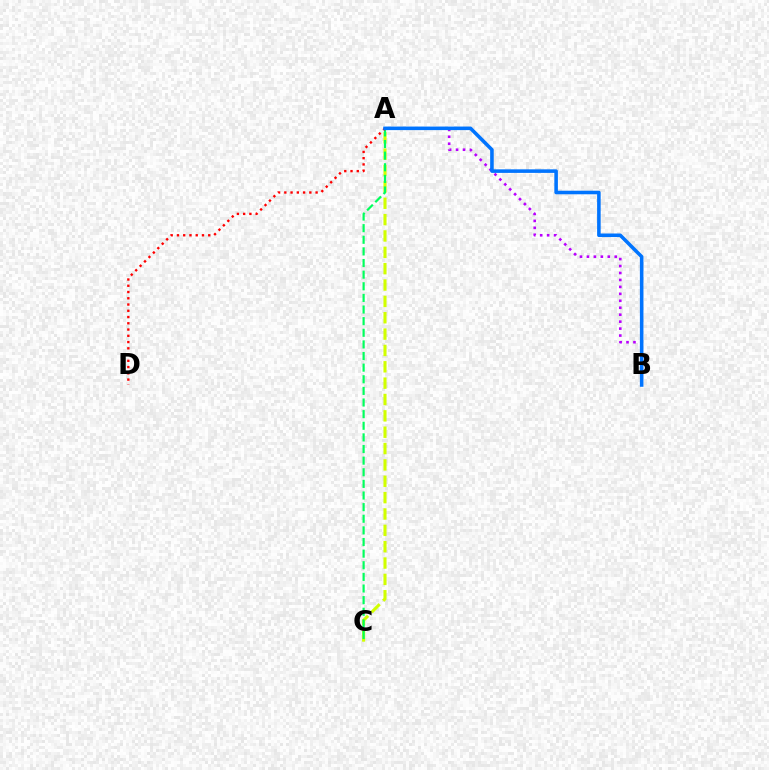{('A', 'C'): [{'color': '#d1ff00', 'line_style': 'dashed', 'thickness': 2.22}, {'color': '#00ff5c', 'line_style': 'dashed', 'thickness': 1.58}], ('A', 'B'): [{'color': '#b900ff', 'line_style': 'dotted', 'thickness': 1.89}, {'color': '#0074ff', 'line_style': 'solid', 'thickness': 2.56}], ('A', 'D'): [{'color': '#ff0000', 'line_style': 'dotted', 'thickness': 1.7}]}